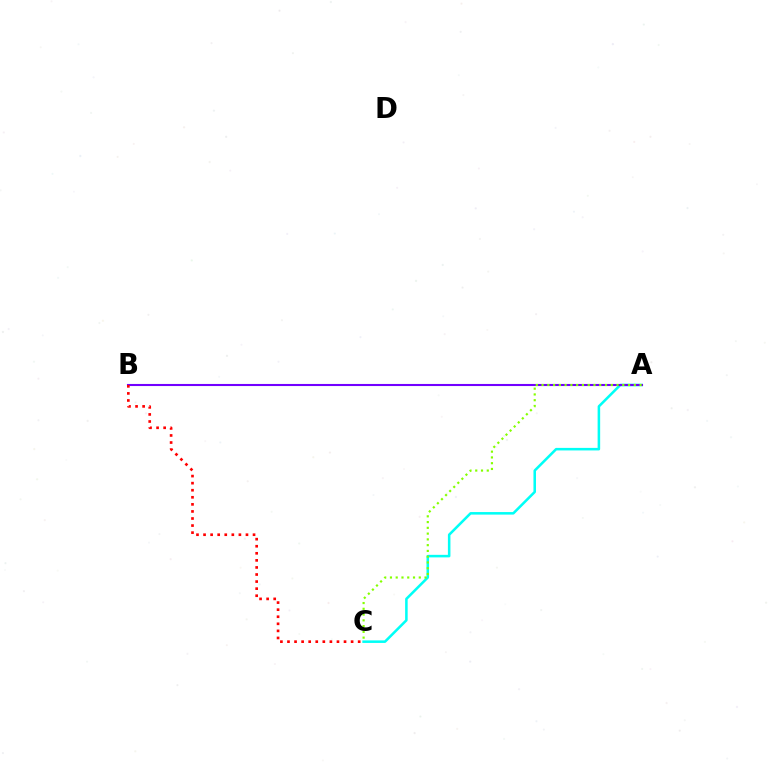{('A', 'C'): [{'color': '#00fff6', 'line_style': 'solid', 'thickness': 1.83}, {'color': '#84ff00', 'line_style': 'dotted', 'thickness': 1.57}], ('A', 'B'): [{'color': '#7200ff', 'line_style': 'solid', 'thickness': 1.5}], ('B', 'C'): [{'color': '#ff0000', 'line_style': 'dotted', 'thickness': 1.92}]}